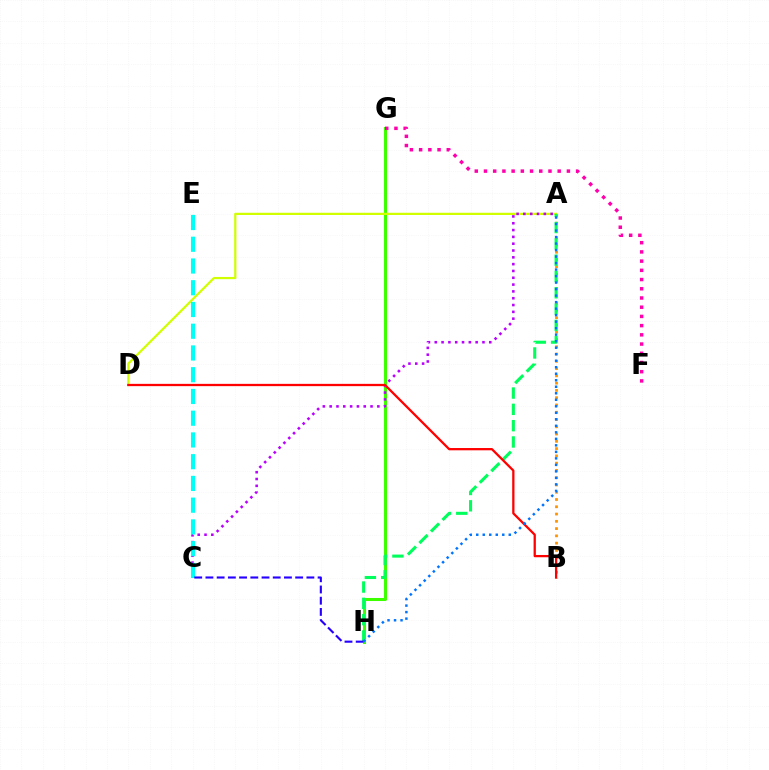{('G', 'H'): [{'color': '#3dff00', 'line_style': 'solid', 'thickness': 2.18}], ('A', 'D'): [{'color': '#d1ff00', 'line_style': 'solid', 'thickness': 1.6}], ('A', 'C'): [{'color': '#b900ff', 'line_style': 'dotted', 'thickness': 1.85}], ('A', 'B'): [{'color': '#ff9400', 'line_style': 'dotted', 'thickness': 1.98}], ('A', 'H'): [{'color': '#00ff5c', 'line_style': 'dashed', 'thickness': 2.22}, {'color': '#0074ff', 'line_style': 'dotted', 'thickness': 1.77}], ('F', 'G'): [{'color': '#ff00ac', 'line_style': 'dotted', 'thickness': 2.5}], ('B', 'D'): [{'color': '#ff0000', 'line_style': 'solid', 'thickness': 1.64}], ('C', 'E'): [{'color': '#00fff6', 'line_style': 'dashed', 'thickness': 2.95}], ('C', 'H'): [{'color': '#2500ff', 'line_style': 'dashed', 'thickness': 1.52}]}